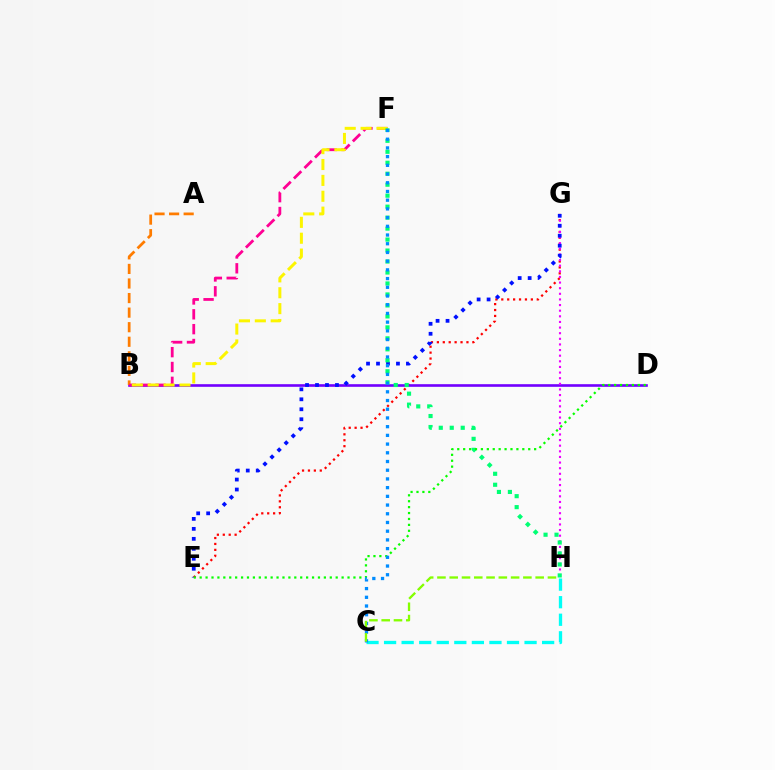{('C', 'H'): [{'color': '#00fff6', 'line_style': 'dashed', 'thickness': 2.39}, {'color': '#84ff00', 'line_style': 'dashed', 'thickness': 1.67}], ('E', 'G'): [{'color': '#ff0000', 'line_style': 'dotted', 'thickness': 1.61}, {'color': '#0010ff', 'line_style': 'dotted', 'thickness': 2.71}], ('B', 'D'): [{'color': '#7200ff', 'line_style': 'solid', 'thickness': 1.89}], ('G', 'H'): [{'color': '#ee00ff', 'line_style': 'dotted', 'thickness': 1.53}], ('A', 'B'): [{'color': '#ff7c00', 'line_style': 'dashed', 'thickness': 1.98}], ('B', 'F'): [{'color': '#ff0094', 'line_style': 'dashed', 'thickness': 2.02}, {'color': '#fcf500', 'line_style': 'dashed', 'thickness': 2.16}], ('F', 'H'): [{'color': '#00ff74', 'line_style': 'dotted', 'thickness': 2.98}], ('D', 'E'): [{'color': '#08ff00', 'line_style': 'dotted', 'thickness': 1.61}], ('C', 'F'): [{'color': '#008cff', 'line_style': 'dotted', 'thickness': 2.37}]}